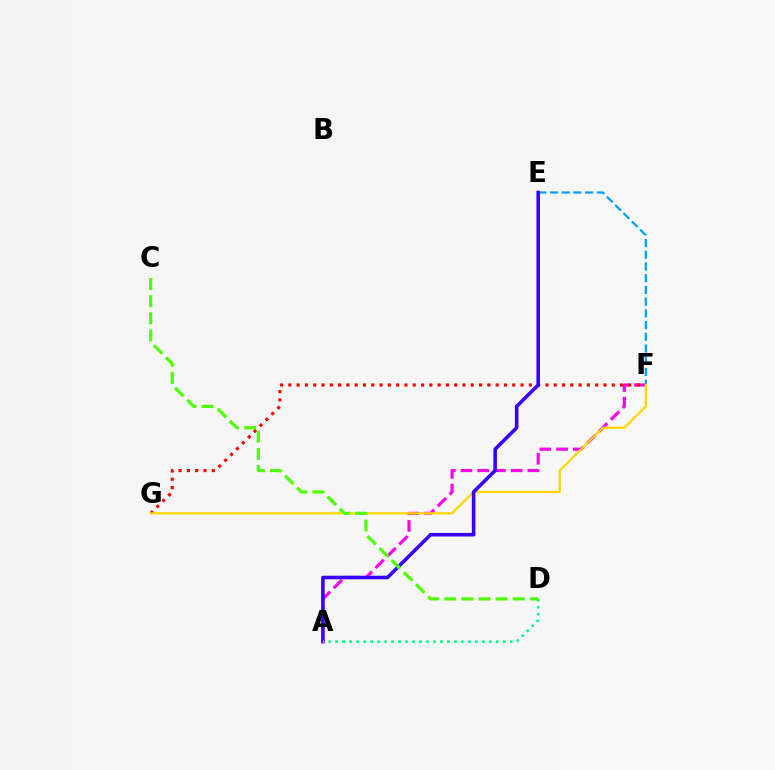{('A', 'F'): [{'color': '#ff00ed', 'line_style': 'dashed', 'thickness': 2.27}], ('E', 'F'): [{'color': '#009eff', 'line_style': 'dashed', 'thickness': 1.59}], ('F', 'G'): [{'color': '#ff0000', 'line_style': 'dotted', 'thickness': 2.25}, {'color': '#ffd500', 'line_style': 'solid', 'thickness': 1.62}], ('A', 'E'): [{'color': '#3700ff', 'line_style': 'solid', 'thickness': 2.56}], ('A', 'D'): [{'color': '#00ff86', 'line_style': 'dotted', 'thickness': 1.9}], ('C', 'D'): [{'color': '#4fff00', 'line_style': 'dashed', 'thickness': 2.33}]}